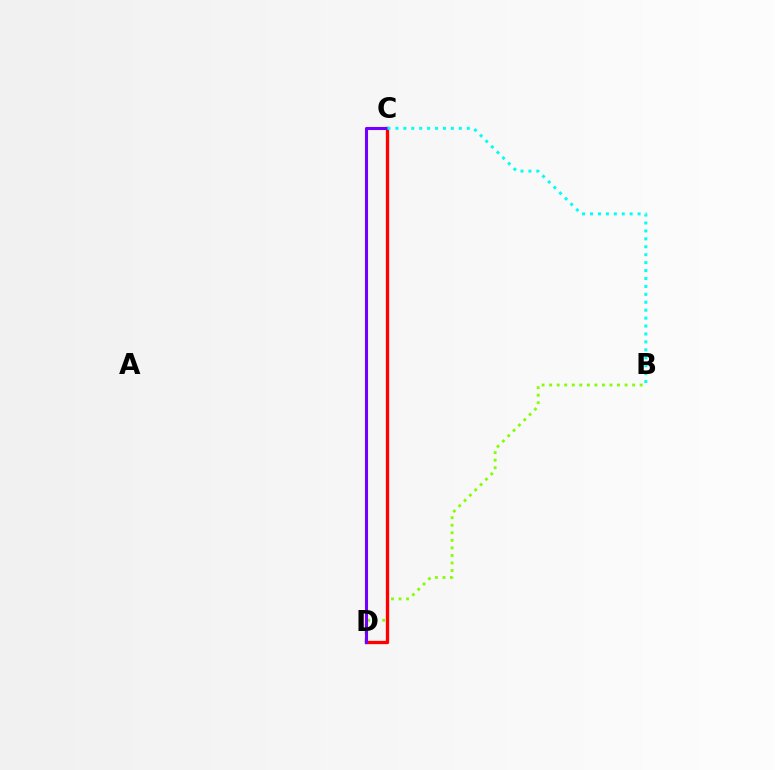{('B', 'D'): [{'color': '#84ff00', 'line_style': 'dotted', 'thickness': 2.05}], ('C', 'D'): [{'color': '#ff0000', 'line_style': 'solid', 'thickness': 2.4}, {'color': '#7200ff', 'line_style': 'solid', 'thickness': 2.23}], ('B', 'C'): [{'color': '#00fff6', 'line_style': 'dotted', 'thickness': 2.15}]}